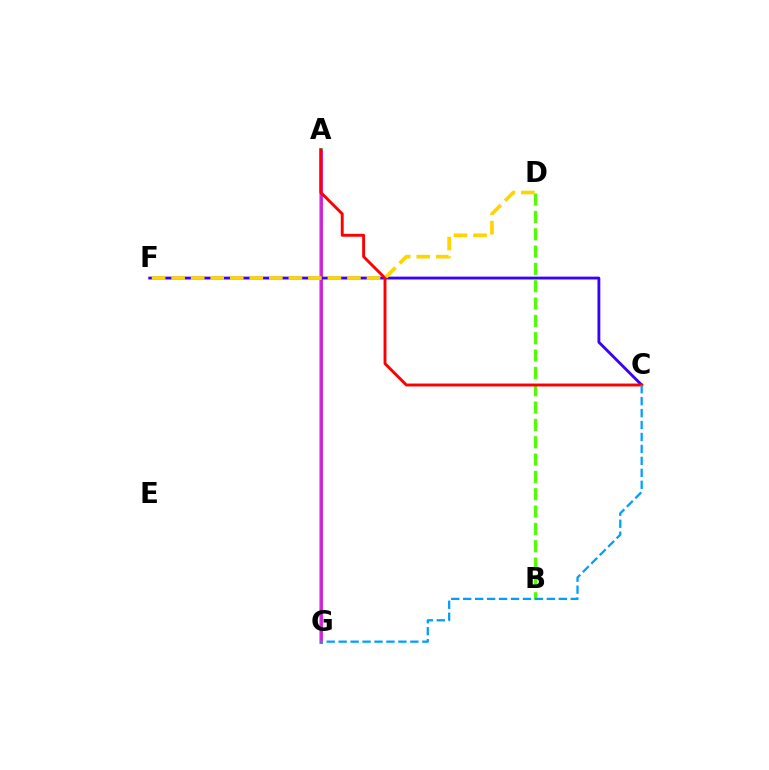{('A', 'G'): [{'color': '#00ff86', 'line_style': 'solid', 'thickness': 2.7}, {'color': '#ff00ed', 'line_style': 'solid', 'thickness': 1.9}], ('B', 'D'): [{'color': '#4fff00', 'line_style': 'dashed', 'thickness': 2.35}], ('C', 'F'): [{'color': '#3700ff', 'line_style': 'solid', 'thickness': 2.04}], ('A', 'C'): [{'color': '#ff0000', 'line_style': 'solid', 'thickness': 2.09}], ('C', 'G'): [{'color': '#009eff', 'line_style': 'dashed', 'thickness': 1.62}], ('D', 'F'): [{'color': '#ffd500', 'line_style': 'dashed', 'thickness': 2.65}]}